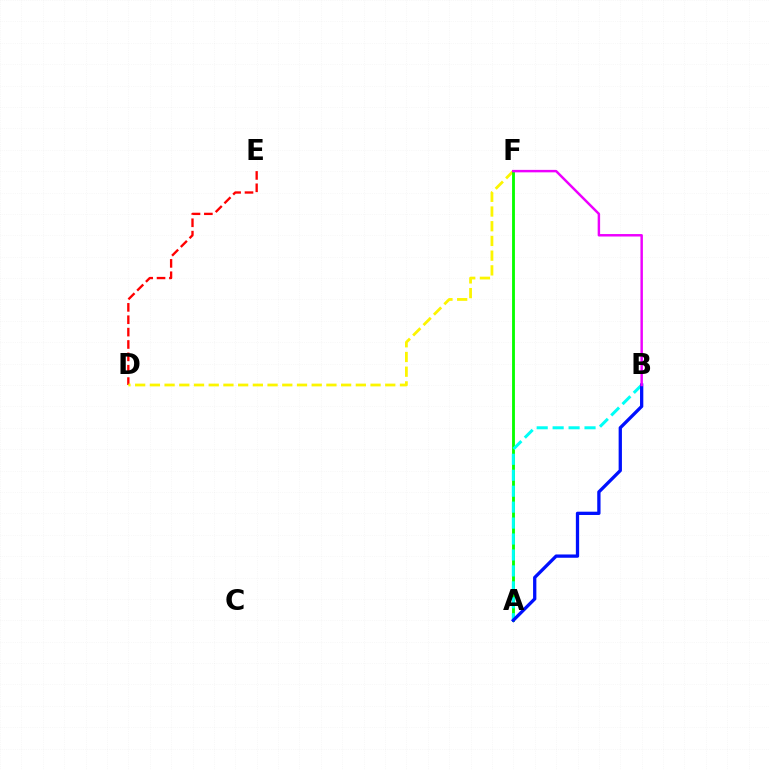{('D', 'E'): [{'color': '#ff0000', 'line_style': 'dashed', 'thickness': 1.68}], ('D', 'F'): [{'color': '#fcf500', 'line_style': 'dashed', 'thickness': 2.0}], ('A', 'F'): [{'color': '#08ff00', 'line_style': 'solid', 'thickness': 2.05}], ('A', 'B'): [{'color': '#00fff6', 'line_style': 'dashed', 'thickness': 2.17}, {'color': '#0010ff', 'line_style': 'solid', 'thickness': 2.37}], ('B', 'F'): [{'color': '#ee00ff', 'line_style': 'solid', 'thickness': 1.77}]}